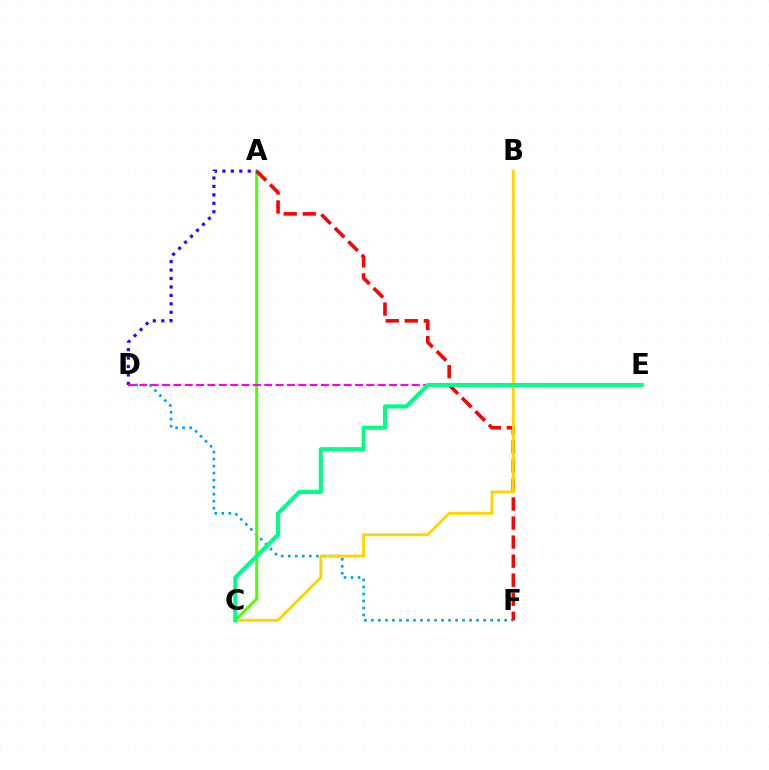{('D', 'F'): [{'color': '#009eff', 'line_style': 'dotted', 'thickness': 1.91}], ('A', 'C'): [{'color': '#4fff00', 'line_style': 'solid', 'thickness': 2.15}], ('A', 'F'): [{'color': '#ff0000', 'line_style': 'dashed', 'thickness': 2.59}], ('B', 'C'): [{'color': '#ffd500', 'line_style': 'solid', 'thickness': 2.1}], ('A', 'D'): [{'color': '#3700ff', 'line_style': 'dotted', 'thickness': 2.29}], ('D', 'E'): [{'color': '#ff00ed', 'line_style': 'dashed', 'thickness': 1.54}], ('C', 'E'): [{'color': '#00ff86', 'line_style': 'solid', 'thickness': 2.95}]}